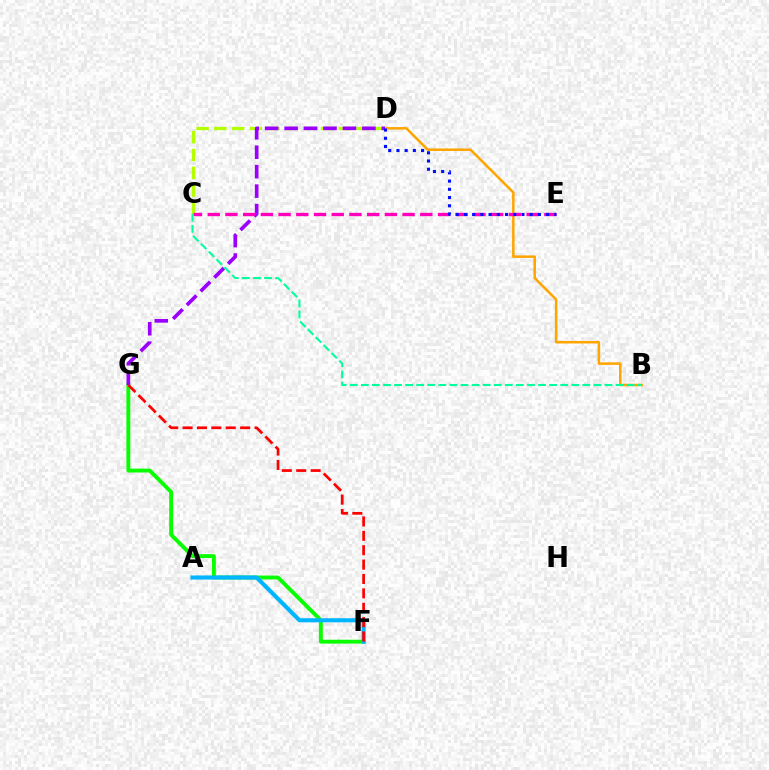{('F', 'G'): [{'color': '#08ff00', 'line_style': 'solid', 'thickness': 2.8}, {'color': '#ff0000', 'line_style': 'dashed', 'thickness': 1.95}], ('B', 'D'): [{'color': '#ffa500', 'line_style': 'solid', 'thickness': 1.81}], ('A', 'F'): [{'color': '#00b5ff', 'line_style': 'solid', 'thickness': 2.95}], ('C', 'D'): [{'color': '#b3ff00', 'line_style': 'dashed', 'thickness': 2.41}], ('D', 'G'): [{'color': '#9b00ff', 'line_style': 'dashed', 'thickness': 2.64}], ('C', 'E'): [{'color': '#ff00bd', 'line_style': 'dashed', 'thickness': 2.41}], ('D', 'E'): [{'color': '#0010ff', 'line_style': 'dotted', 'thickness': 2.23}], ('B', 'C'): [{'color': '#00ff9d', 'line_style': 'dashed', 'thickness': 1.5}]}